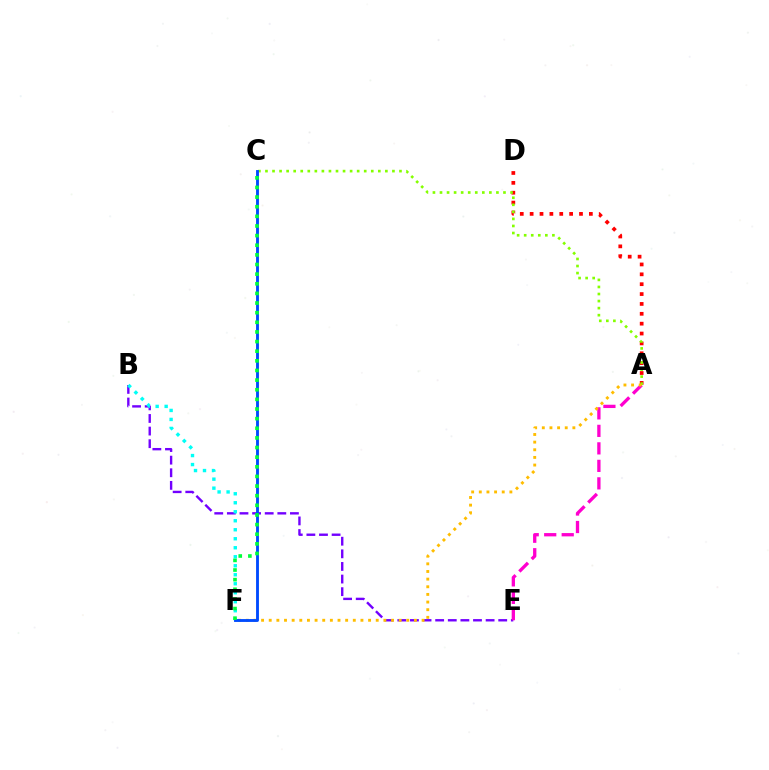{('B', 'E'): [{'color': '#7200ff', 'line_style': 'dashed', 'thickness': 1.71}], ('A', 'D'): [{'color': '#ff0000', 'line_style': 'dotted', 'thickness': 2.68}], ('A', 'E'): [{'color': '#ff00cf', 'line_style': 'dashed', 'thickness': 2.38}], ('A', 'C'): [{'color': '#84ff00', 'line_style': 'dotted', 'thickness': 1.92}], ('B', 'F'): [{'color': '#00fff6', 'line_style': 'dotted', 'thickness': 2.44}], ('A', 'F'): [{'color': '#ffbd00', 'line_style': 'dotted', 'thickness': 2.08}], ('C', 'F'): [{'color': '#004bff', 'line_style': 'solid', 'thickness': 2.06}, {'color': '#00ff39', 'line_style': 'dotted', 'thickness': 2.62}]}